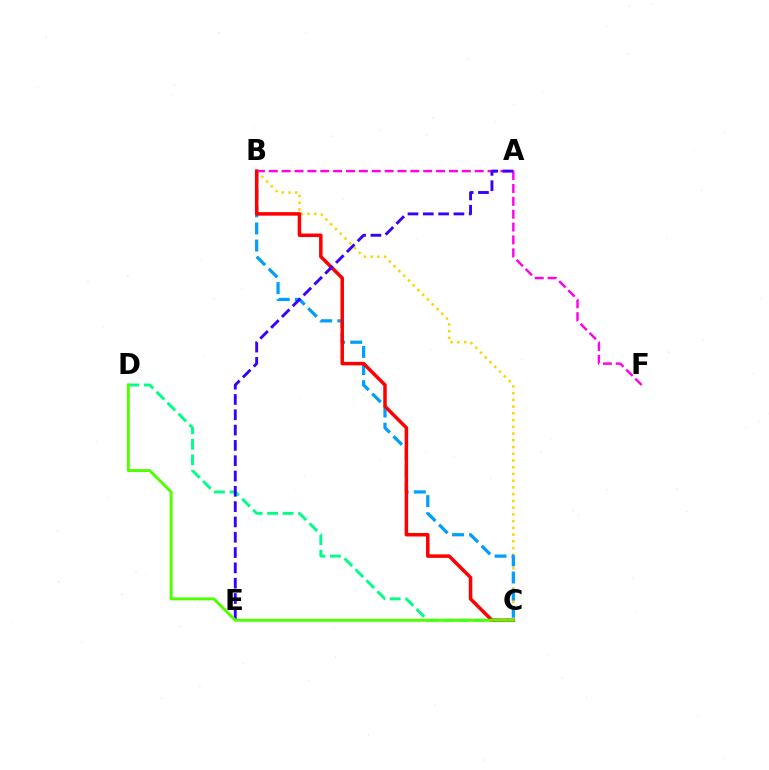{('B', 'F'): [{'color': '#ff00ed', 'line_style': 'dashed', 'thickness': 1.75}], ('C', 'D'): [{'color': '#00ff86', 'line_style': 'dashed', 'thickness': 2.11}, {'color': '#4fff00', 'line_style': 'solid', 'thickness': 2.12}], ('B', 'C'): [{'color': '#ffd500', 'line_style': 'dotted', 'thickness': 1.83}, {'color': '#009eff', 'line_style': 'dashed', 'thickness': 2.33}, {'color': '#ff0000', 'line_style': 'solid', 'thickness': 2.52}], ('A', 'E'): [{'color': '#3700ff', 'line_style': 'dashed', 'thickness': 2.08}]}